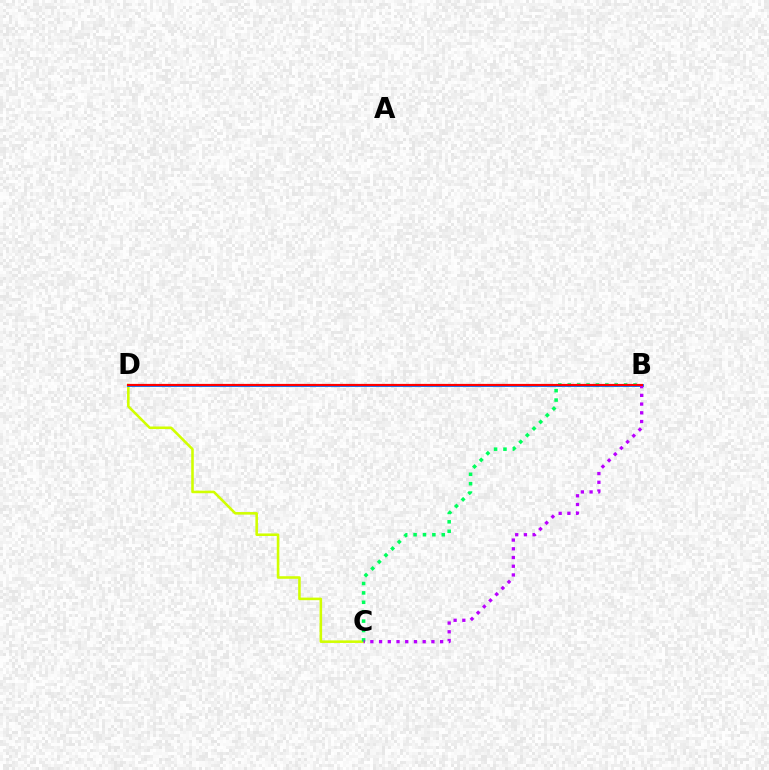{('C', 'D'): [{'color': '#d1ff00', 'line_style': 'solid', 'thickness': 1.85}], ('B', 'C'): [{'color': '#00ff5c', 'line_style': 'dotted', 'thickness': 2.55}, {'color': '#b900ff', 'line_style': 'dotted', 'thickness': 2.37}], ('B', 'D'): [{'color': '#0074ff', 'line_style': 'solid', 'thickness': 2.05}, {'color': '#ff0000', 'line_style': 'solid', 'thickness': 1.58}]}